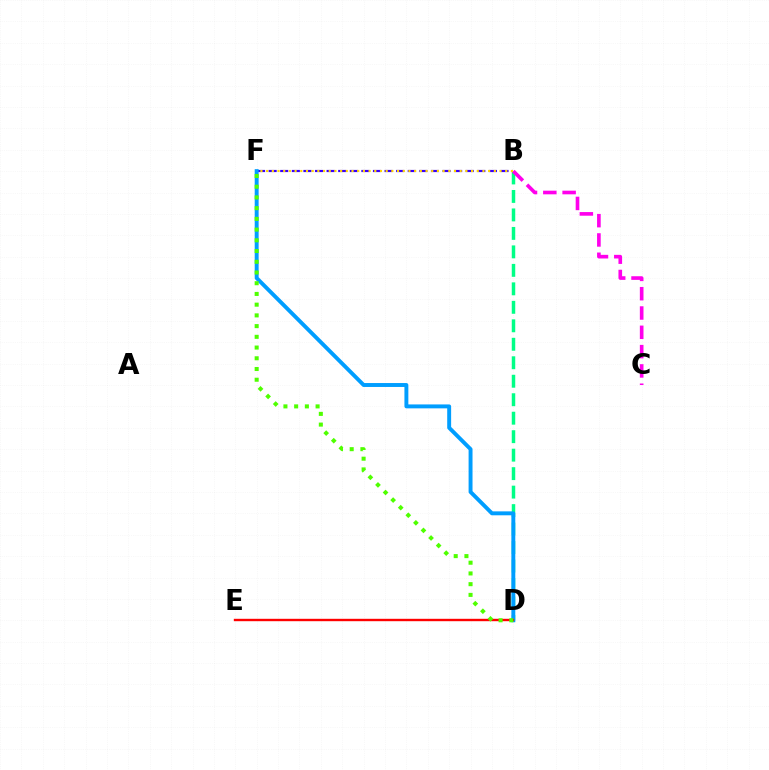{('B', 'D'): [{'color': '#00ff86', 'line_style': 'dashed', 'thickness': 2.51}], ('B', 'F'): [{'color': '#3700ff', 'line_style': 'dashed', 'thickness': 1.57}, {'color': '#ffd500', 'line_style': 'dotted', 'thickness': 1.55}], ('B', 'C'): [{'color': '#ff00ed', 'line_style': 'dashed', 'thickness': 2.62}], ('D', 'F'): [{'color': '#009eff', 'line_style': 'solid', 'thickness': 2.82}, {'color': '#4fff00', 'line_style': 'dotted', 'thickness': 2.91}], ('D', 'E'): [{'color': '#ff0000', 'line_style': 'solid', 'thickness': 1.72}]}